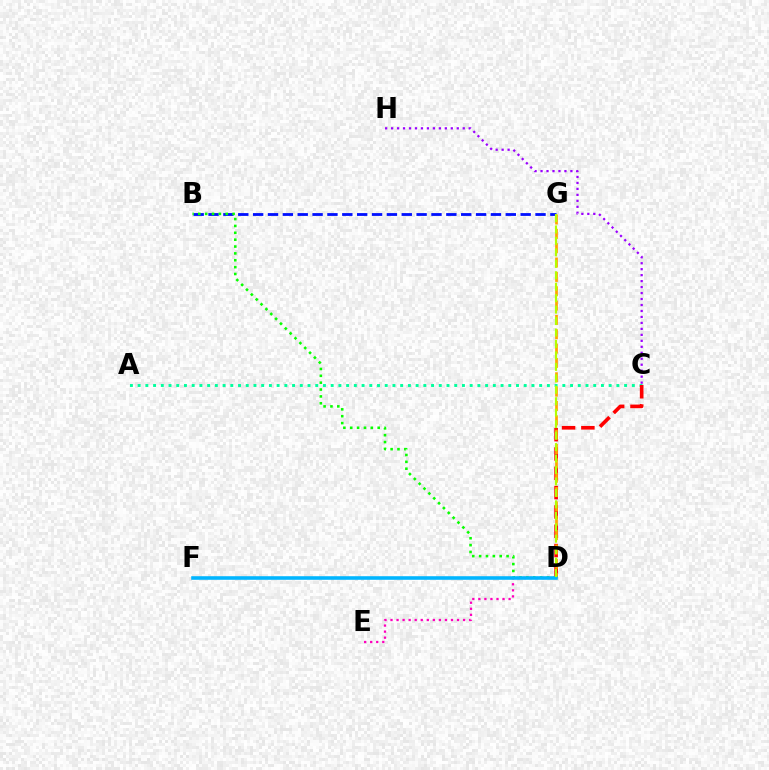{('C', 'H'): [{'color': '#9b00ff', 'line_style': 'dotted', 'thickness': 1.62}], ('B', 'G'): [{'color': '#0010ff', 'line_style': 'dashed', 'thickness': 2.02}], ('A', 'C'): [{'color': '#00ff9d', 'line_style': 'dotted', 'thickness': 2.1}], ('D', 'E'): [{'color': '#ff00bd', 'line_style': 'dotted', 'thickness': 1.64}], ('C', 'D'): [{'color': '#ff0000', 'line_style': 'dashed', 'thickness': 2.62}], ('B', 'D'): [{'color': '#08ff00', 'line_style': 'dotted', 'thickness': 1.86}], ('D', 'G'): [{'color': '#ffa500', 'line_style': 'dashed', 'thickness': 1.95}, {'color': '#b3ff00', 'line_style': 'dashed', 'thickness': 1.56}], ('D', 'F'): [{'color': '#00b5ff', 'line_style': 'solid', 'thickness': 2.58}]}